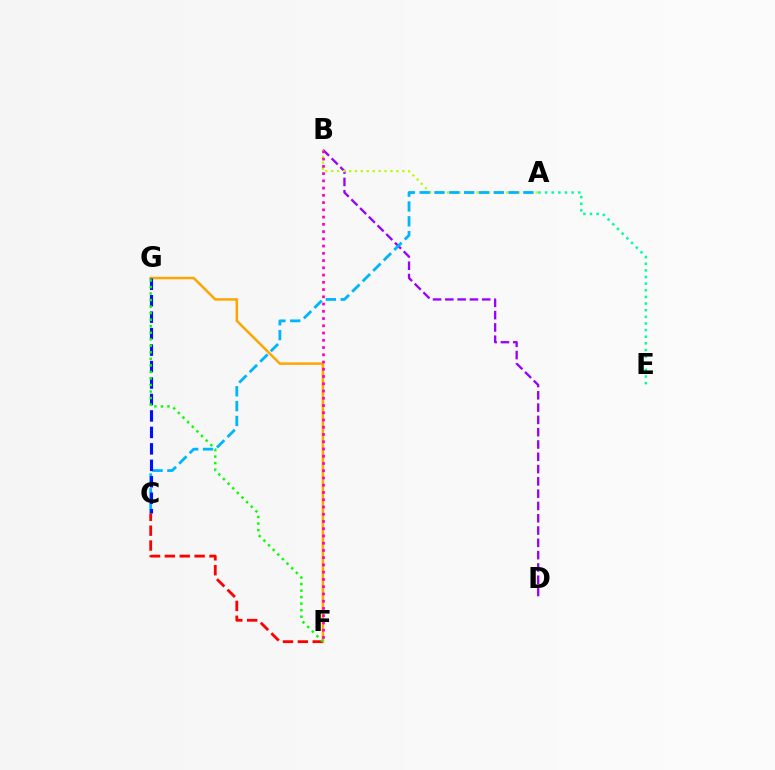{('F', 'G'): [{'color': '#ffa500', 'line_style': 'solid', 'thickness': 1.8}, {'color': '#08ff00', 'line_style': 'dotted', 'thickness': 1.77}], ('B', 'D'): [{'color': '#9b00ff', 'line_style': 'dashed', 'thickness': 1.67}], ('A', 'B'): [{'color': '#b3ff00', 'line_style': 'dotted', 'thickness': 1.61}], ('A', 'E'): [{'color': '#00ff9d', 'line_style': 'dotted', 'thickness': 1.8}], ('B', 'F'): [{'color': '#ff00bd', 'line_style': 'dotted', 'thickness': 1.97}], ('A', 'C'): [{'color': '#00b5ff', 'line_style': 'dashed', 'thickness': 2.01}], ('C', 'G'): [{'color': '#0010ff', 'line_style': 'dashed', 'thickness': 2.24}], ('C', 'F'): [{'color': '#ff0000', 'line_style': 'dashed', 'thickness': 2.02}]}